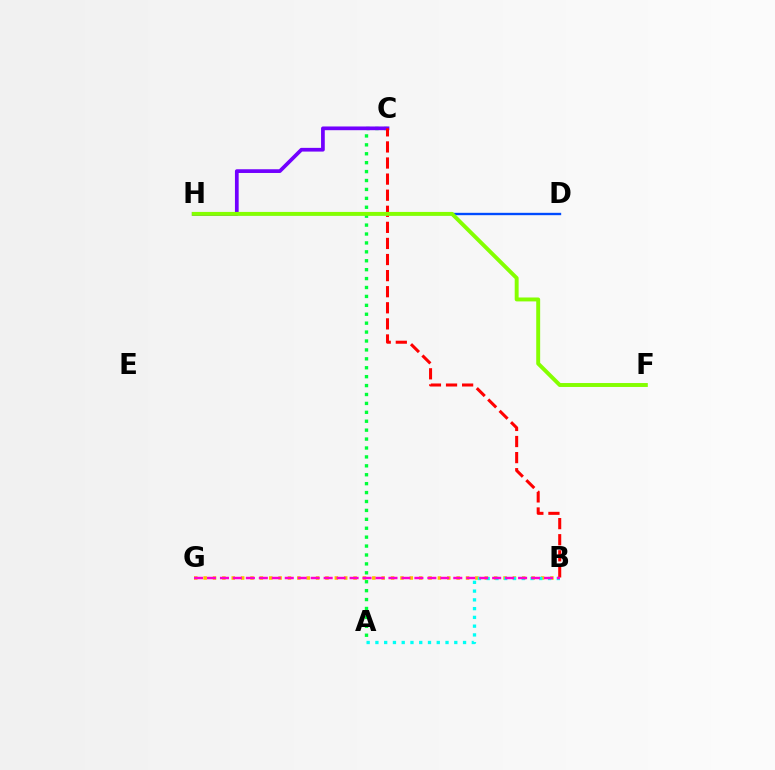{('B', 'G'): [{'color': '#ffbd00', 'line_style': 'dotted', 'thickness': 2.55}, {'color': '#ff00cf', 'line_style': 'dashed', 'thickness': 1.76}], ('A', 'C'): [{'color': '#00ff39', 'line_style': 'dotted', 'thickness': 2.42}], ('A', 'B'): [{'color': '#00fff6', 'line_style': 'dotted', 'thickness': 2.38}], ('D', 'H'): [{'color': '#004bff', 'line_style': 'solid', 'thickness': 1.7}], ('C', 'H'): [{'color': '#7200ff', 'line_style': 'solid', 'thickness': 2.68}], ('B', 'C'): [{'color': '#ff0000', 'line_style': 'dashed', 'thickness': 2.19}], ('F', 'H'): [{'color': '#84ff00', 'line_style': 'solid', 'thickness': 2.83}]}